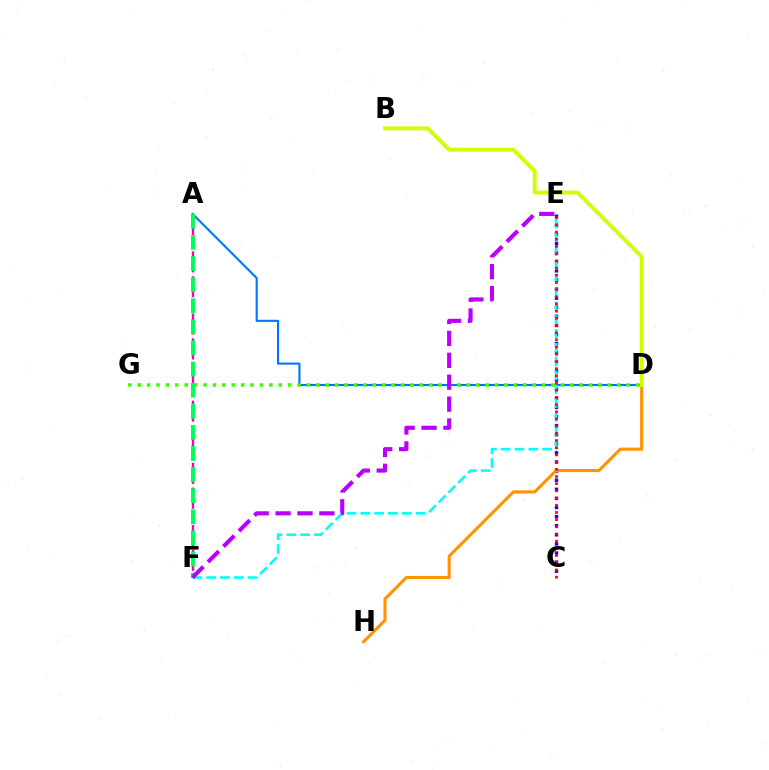{('C', 'E'): [{'color': '#2500ff', 'line_style': 'dotted', 'thickness': 2.47}, {'color': '#ff0000', 'line_style': 'dotted', 'thickness': 1.95}], ('D', 'H'): [{'color': '#ff9400', 'line_style': 'solid', 'thickness': 2.24}], ('A', 'D'): [{'color': '#0074ff', 'line_style': 'solid', 'thickness': 1.51}], ('A', 'F'): [{'color': '#ff00ac', 'line_style': 'dashed', 'thickness': 1.69}, {'color': '#00ff5c', 'line_style': 'dashed', 'thickness': 2.87}], ('D', 'G'): [{'color': '#3dff00', 'line_style': 'dotted', 'thickness': 2.56}], ('E', 'F'): [{'color': '#00fff6', 'line_style': 'dashed', 'thickness': 1.88}, {'color': '#b900ff', 'line_style': 'dashed', 'thickness': 2.98}], ('B', 'D'): [{'color': '#d1ff00', 'line_style': 'solid', 'thickness': 2.82}]}